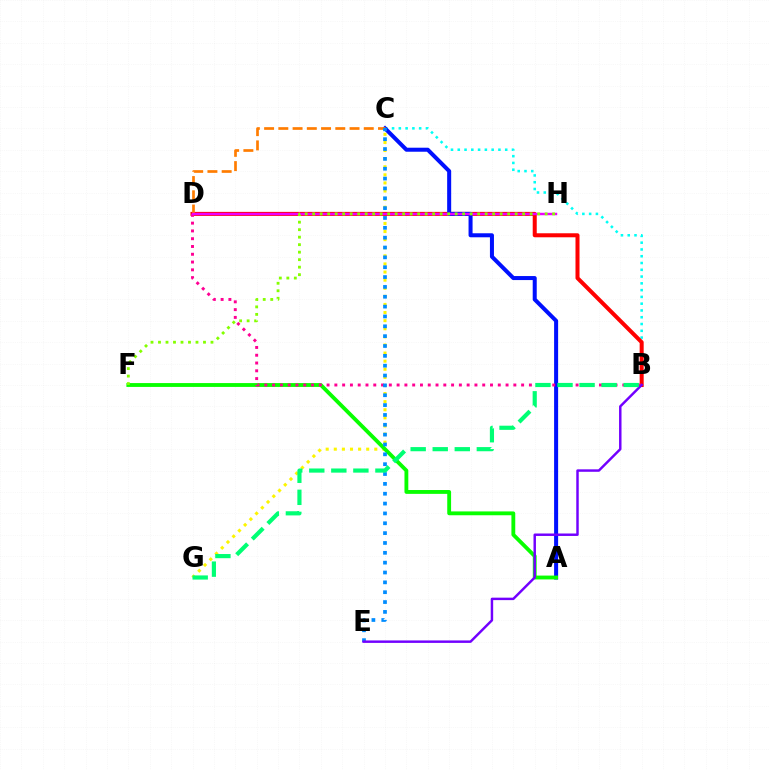{('C', 'G'): [{'color': '#fcf500', 'line_style': 'dotted', 'thickness': 2.2}], ('B', 'C'): [{'color': '#00fff6', 'line_style': 'dotted', 'thickness': 1.84}], ('B', 'D'): [{'color': '#ff0000', 'line_style': 'solid', 'thickness': 2.89}, {'color': '#ff0094', 'line_style': 'dotted', 'thickness': 2.11}], ('A', 'C'): [{'color': '#0010ff', 'line_style': 'solid', 'thickness': 2.89}], ('A', 'F'): [{'color': '#08ff00', 'line_style': 'solid', 'thickness': 2.76}], ('C', 'D'): [{'color': '#ff7c00', 'line_style': 'dashed', 'thickness': 1.93}], ('C', 'E'): [{'color': '#008cff', 'line_style': 'dotted', 'thickness': 2.68}], ('B', 'E'): [{'color': '#7200ff', 'line_style': 'solid', 'thickness': 1.77}], ('D', 'H'): [{'color': '#ee00ff', 'line_style': 'solid', 'thickness': 1.76}], ('B', 'G'): [{'color': '#00ff74', 'line_style': 'dashed', 'thickness': 3.0}], ('F', 'H'): [{'color': '#84ff00', 'line_style': 'dotted', 'thickness': 2.04}]}